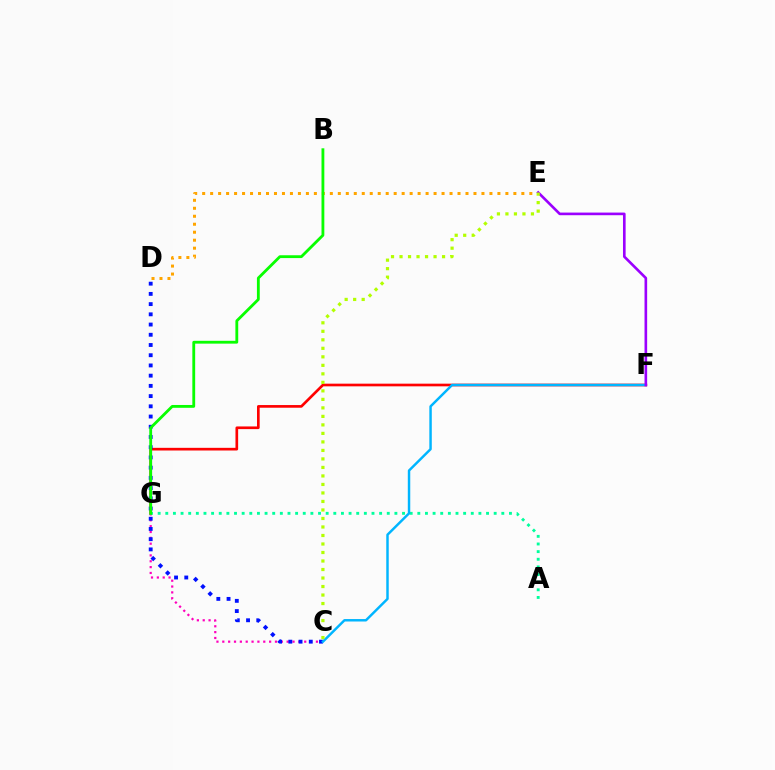{('F', 'G'): [{'color': '#ff0000', 'line_style': 'solid', 'thickness': 1.92}], ('C', 'G'): [{'color': '#ff00bd', 'line_style': 'dotted', 'thickness': 1.59}], ('C', 'D'): [{'color': '#0010ff', 'line_style': 'dotted', 'thickness': 2.78}], ('D', 'E'): [{'color': '#ffa500', 'line_style': 'dotted', 'thickness': 2.17}], ('A', 'G'): [{'color': '#00ff9d', 'line_style': 'dotted', 'thickness': 2.08}], ('B', 'G'): [{'color': '#08ff00', 'line_style': 'solid', 'thickness': 2.03}], ('C', 'F'): [{'color': '#00b5ff', 'line_style': 'solid', 'thickness': 1.77}], ('E', 'F'): [{'color': '#9b00ff', 'line_style': 'solid', 'thickness': 1.9}], ('C', 'E'): [{'color': '#b3ff00', 'line_style': 'dotted', 'thickness': 2.31}]}